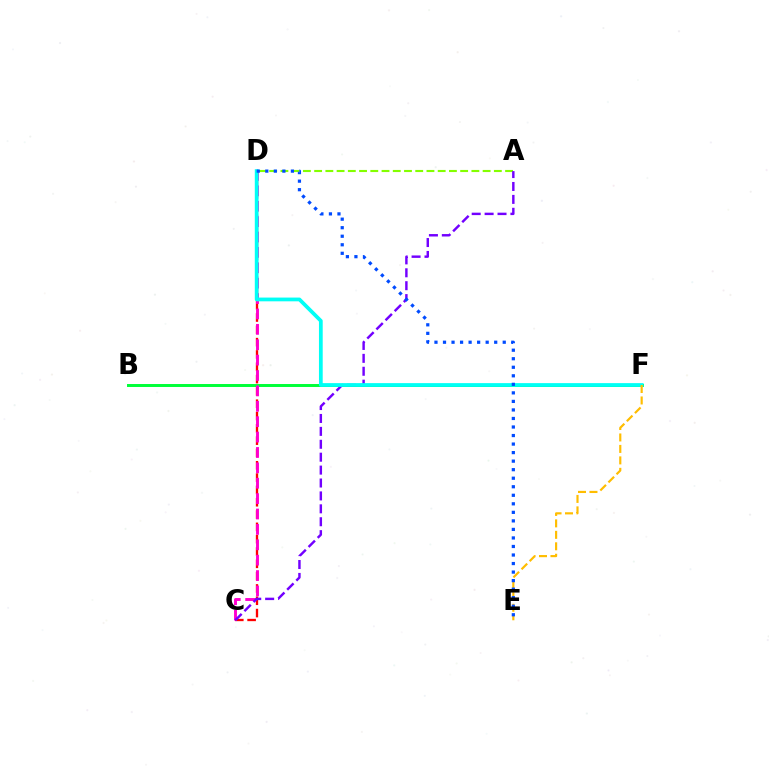{('A', 'D'): [{'color': '#84ff00', 'line_style': 'dashed', 'thickness': 1.53}], ('B', 'F'): [{'color': '#00ff39', 'line_style': 'solid', 'thickness': 2.13}], ('C', 'D'): [{'color': '#ff0000', 'line_style': 'dashed', 'thickness': 1.67}, {'color': '#ff00cf', 'line_style': 'dashed', 'thickness': 2.09}], ('A', 'C'): [{'color': '#7200ff', 'line_style': 'dashed', 'thickness': 1.75}], ('D', 'F'): [{'color': '#00fff6', 'line_style': 'solid', 'thickness': 2.7}], ('E', 'F'): [{'color': '#ffbd00', 'line_style': 'dashed', 'thickness': 1.56}], ('D', 'E'): [{'color': '#004bff', 'line_style': 'dotted', 'thickness': 2.32}]}